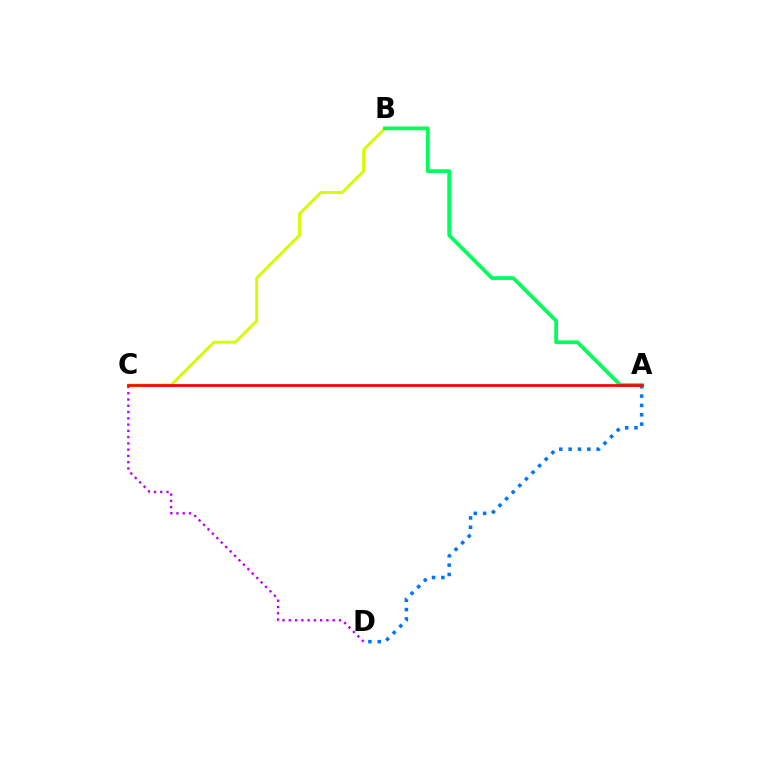{('A', 'D'): [{'color': '#0074ff', 'line_style': 'dotted', 'thickness': 2.54}], ('C', 'D'): [{'color': '#b900ff', 'line_style': 'dotted', 'thickness': 1.7}], ('B', 'C'): [{'color': '#d1ff00', 'line_style': 'solid', 'thickness': 2.11}], ('A', 'B'): [{'color': '#00ff5c', 'line_style': 'solid', 'thickness': 2.69}], ('A', 'C'): [{'color': '#ff0000', 'line_style': 'solid', 'thickness': 1.97}]}